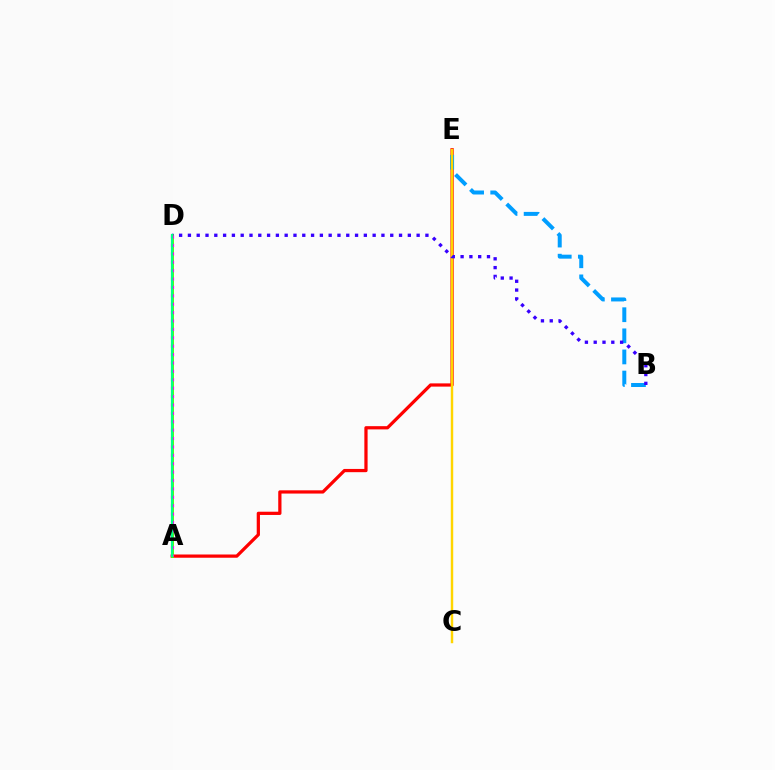{('A', 'E'): [{'color': '#ff0000', 'line_style': 'solid', 'thickness': 2.33}], ('B', 'E'): [{'color': '#009eff', 'line_style': 'dashed', 'thickness': 2.87}], ('C', 'E'): [{'color': '#ffd500', 'line_style': 'solid', 'thickness': 1.75}], ('A', 'D'): [{'color': '#4fff00', 'line_style': 'solid', 'thickness': 2.06}, {'color': '#ff00ed', 'line_style': 'dotted', 'thickness': 2.28}, {'color': '#00ff86', 'line_style': 'solid', 'thickness': 1.59}], ('B', 'D'): [{'color': '#3700ff', 'line_style': 'dotted', 'thickness': 2.39}]}